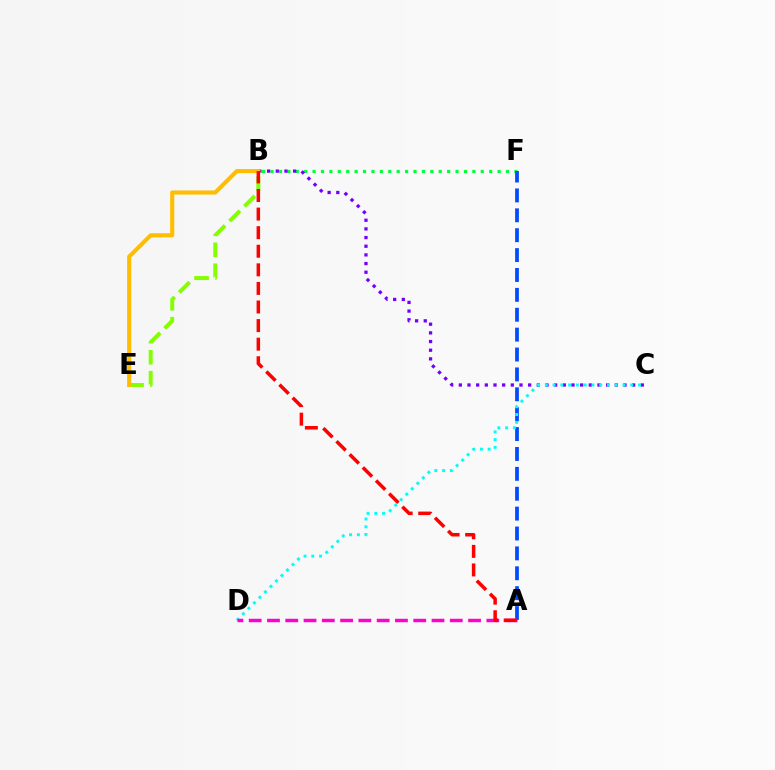{('B', 'F'): [{'color': '#00ff39', 'line_style': 'dotted', 'thickness': 2.28}], ('B', 'C'): [{'color': '#7200ff', 'line_style': 'dotted', 'thickness': 2.35}], ('A', 'F'): [{'color': '#004bff', 'line_style': 'dashed', 'thickness': 2.7}], ('C', 'D'): [{'color': '#00fff6', 'line_style': 'dotted', 'thickness': 2.11}], ('B', 'E'): [{'color': '#84ff00', 'line_style': 'dashed', 'thickness': 2.85}, {'color': '#ffbd00', 'line_style': 'solid', 'thickness': 2.96}], ('A', 'D'): [{'color': '#ff00cf', 'line_style': 'dashed', 'thickness': 2.48}], ('A', 'B'): [{'color': '#ff0000', 'line_style': 'dashed', 'thickness': 2.52}]}